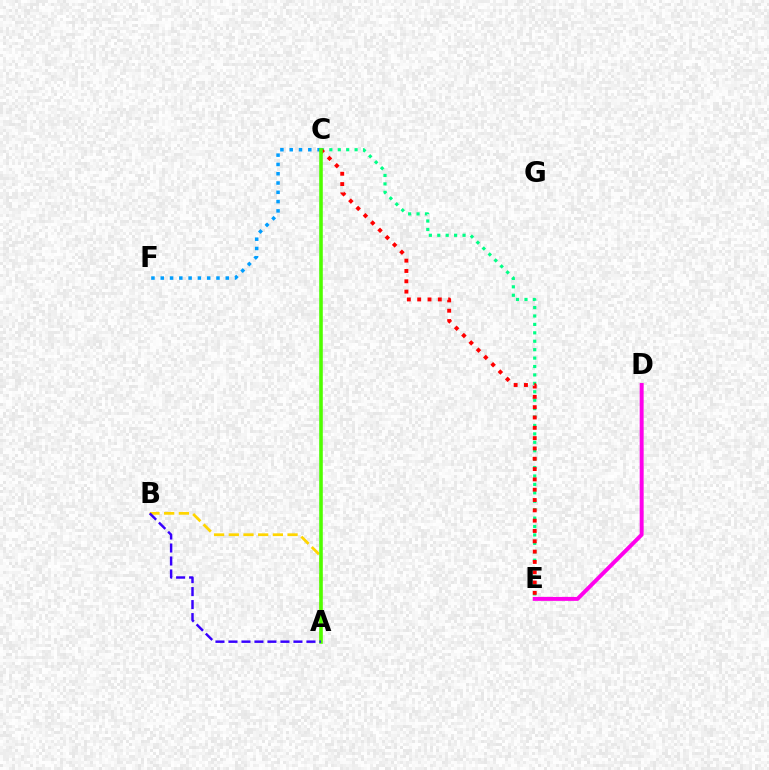{('C', 'F'): [{'color': '#009eff', 'line_style': 'dotted', 'thickness': 2.52}], ('A', 'B'): [{'color': '#ffd500', 'line_style': 'dashed', 'thickness': 2.0}, {'color': '#3700ff', 'line_style': 'dashed', 'thickness': 1.77}], ('D', 'E'): [{'color': '#ff00ed', 'line_style': 'solid', 'thickness': 2.84}], ('C', 'E'): [{'color': '#00ff86', 'line_style': 'dotted', 'thickness': 2.29}, {'color': '#ff0000', 'line_style': 'dotted', 'thickness': 2.8}], ('A', 'C'): [{'color': '#4fff00', 'line_style': 'solid', 'thickness': 2.58}]}